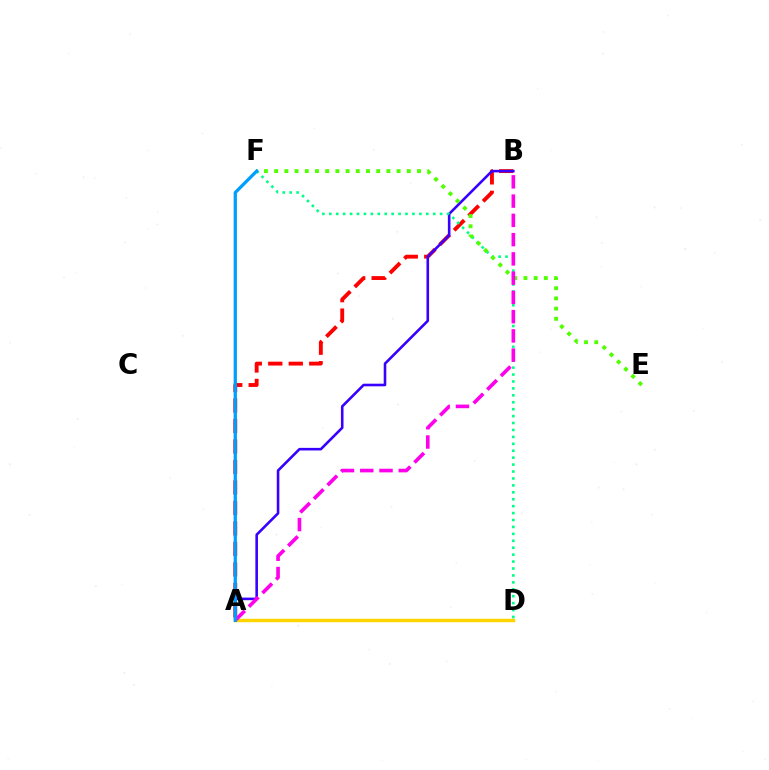{('A', 'D'): [{'color': '#ffd500', 'line_style': 'solid', 'thickness': 2.5}], ('A', 'B'): [{'color': '#ff0000', 'line_style': 'dashed', 'thickness': 2.78}, {'color': '#3700ff', 'line_style': 'solid', 'thickness': 1.86}, {'color': '#ff00ed', 'line_style': 'dashed', 'thickness': 2.62}], ('D', 'F'): [{'color': '#00ff86', 'line_style': 'dotted', 'thickness': 1.88}], ('E', 'F'): [{'color': '#4fff00', 'line_style': 'dotted', 'thickness': 2.77}], ('A', 'F'): [{'color': '#009eff', 'line_style': 'solid', 'thickness': 2.34}]}